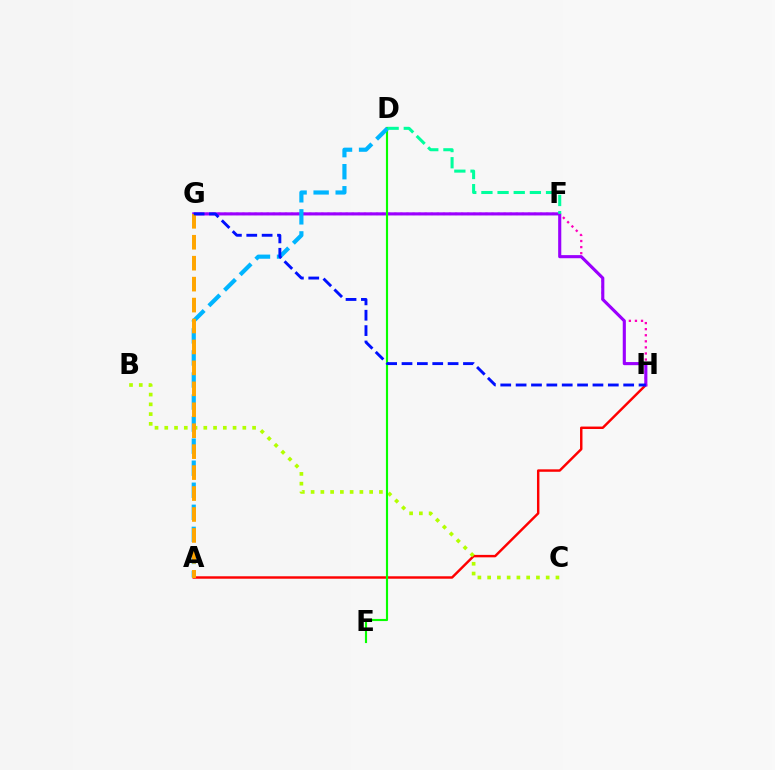{('A', 'H'): [{'color': '#ff0000', 'line_style': 'solid', 'thickness': 1.76}], ('G', 'H'): [{'color': '#ff00bd', 'line_style': 'dotted', 'thickness': 1.65}, {'color': '#9b00ff', 'line_style': 'solid', 'thickness': 2.24}, {'color': '#0010ff', 'line_style': 'dashed', 'thickness': 2.09}], ('B', 'C'): [{'color': '#b3ff00', 'line_style': 'dotted', 'thickness': 2.65}], ('D', 'E'): [{'color': '#08ff00', 'line_style': 'solid', 'thickness': 1.54}], ('A', 'D'): [{'color': '#00b5ff', 'line_style': 'dashed', 'thickness': 3.0}], ('A', 'G'): [{'color': '#ffa500', 'line_style': 'dashed', 'thickness': 2.84}], ('D', 'F'): [{'color': '#00ff9d', 'line_style': 'dashed', 'thickness': 2.19}]}